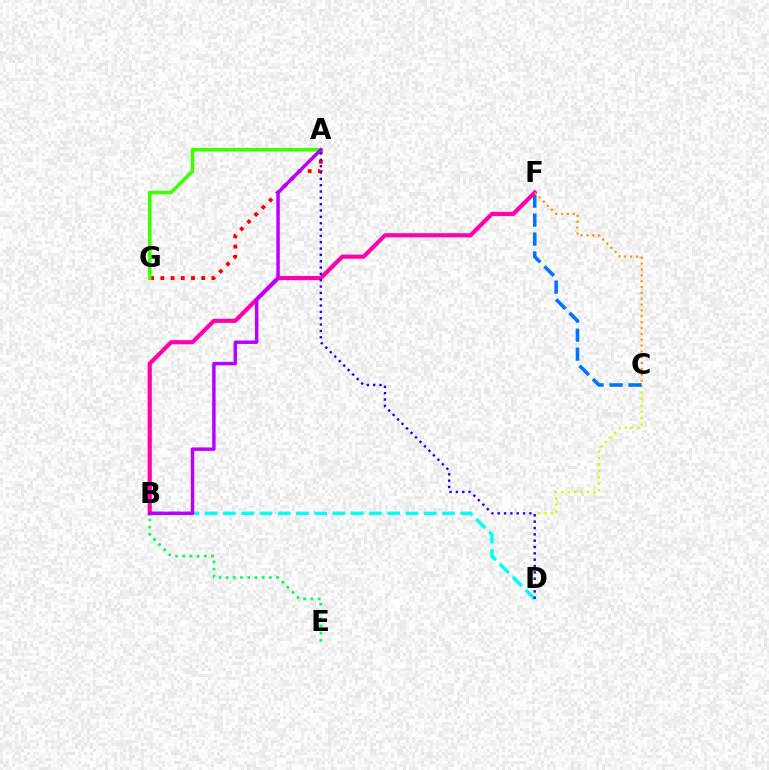{('C', 'D'): [{'color': '#d1ff00', 'line_style': 'dotted', 'thickness': 1.74}], ('C', 'F'): [{'color': '#0074ff', 'line_style': 'dashed', 'thickness': 2.58}, {'color': '#ff9400', 'line_style': 'dotted', 'thickness': 1.59}], ('B', 'D'): [{'color': '#00fff6', 'line_style': 'dashed', 'thickness': 2.48}], ('B', 'E'): [{'color': '#00ff5c', 'line_style': 'dotted', 'thickness': 1.96}], ('A', 'G'): [{'color': '#ff0000', 'line_style': 'dotted', 'thickness': 2.77}, {'color': '#3dff00', 'line_style': 'solid', 'thickness': 2.58}], ('B', 'F'): [{'color': '#ff00ac', 'line_style': 'solid', 'thickness': 2.99}], ('A', 'B'): [{'color': '#b900ff', 'line_style': 'solid', 'thickness': 2.49}], ('A', 'D'): [{'color': '#2500ff', 'line_style': 'dotted', 'thickness': 1.72}]}